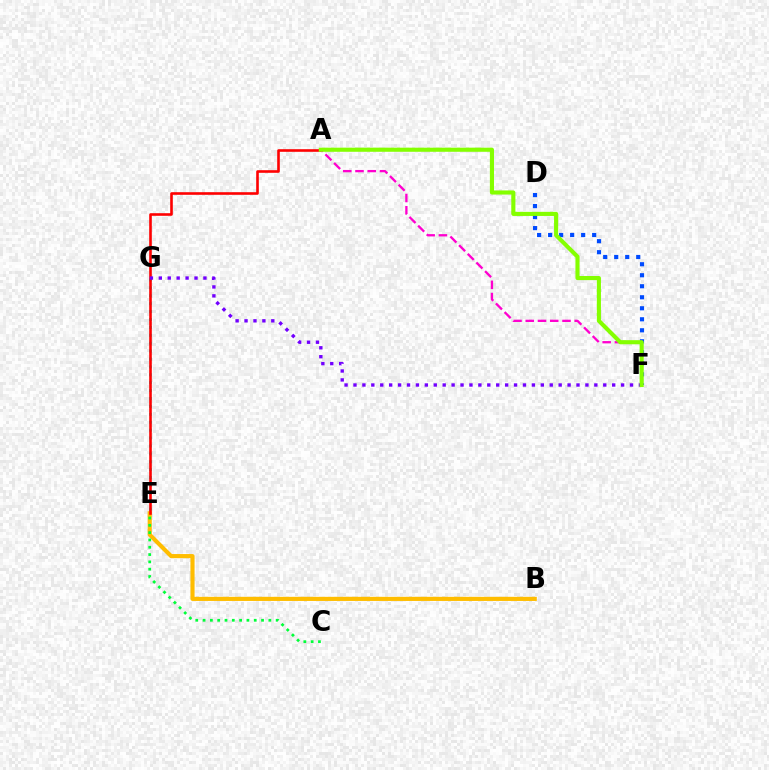{('B', 'E'): [{'color': '#ffbd00', 'line_style': 'solid', 'thickness': 2.97}], ('D', 'F'): [{'color': '#004bff', 'line_style': 'dotted', 'thickness': 2.99}], ('E', 'G'): [{'color': '#00fff6', 'line_style': 'dotted', 'thickness': 2.15}], ('A', 'E'): [{'color': '#ff0000', 'line_style': 'solid', 'thickness': 1.88}], ('A', 'F'): [{'color': '#ff00cf', 'line_style': 'dashed', 'thickness': 1.66}, {'color': '#84ff00', 'line_style': 'solid', 'thickness': 2.97}], ('C', 'E'): [{'color': '#00ff39', 'line_style': 'dotted', 'thickness': 1.99}], ('F', 'G'): [{'color': '#7200ff', 'line_style': 'dotted', 'thickness': 2.42}]}